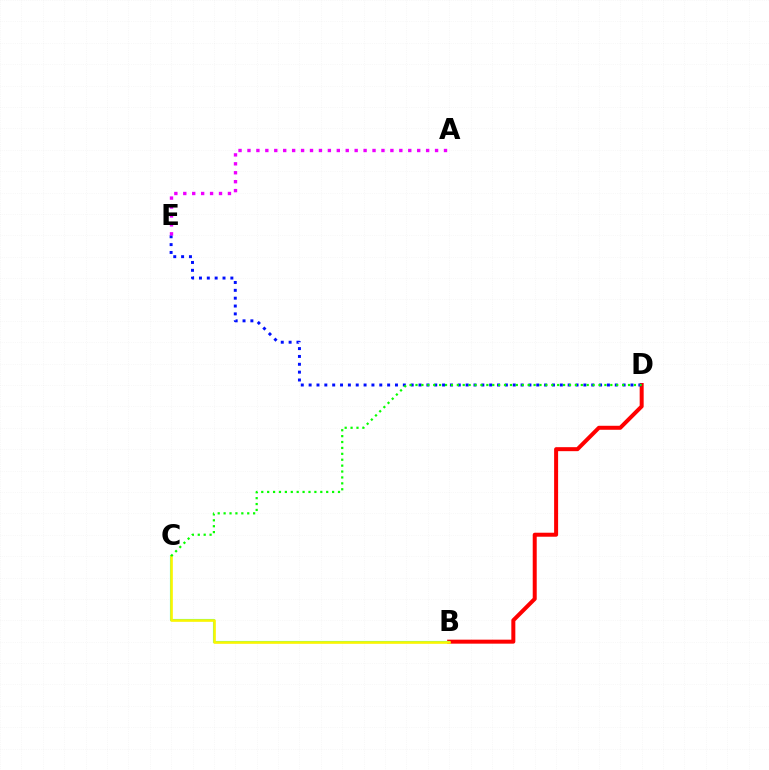{('B', 'D'): [{'color': '#ff0000', 'line_style': 'solid', 'thickness': 2.88}], ('B', 'C'): [{'color': '#00fff6', 'line_style': 'solid', 'thickness': 1.53}, {'color': '#fcf500', 'line_style': 'solid', 'thickness': 1.89}], ('D', 'E'): [{'color': '#0010ff', 'line_style': 'dotted', 'thickness': 2.13}], ('A', 'E'): [{'color': '#ee00ff', 'line_style': 'dotted', 'thickness': 2.43}], ('C', 'D'): [{'color': '#08ff00', 'line_style': 'dotted', 'thickness': 1.6}]}